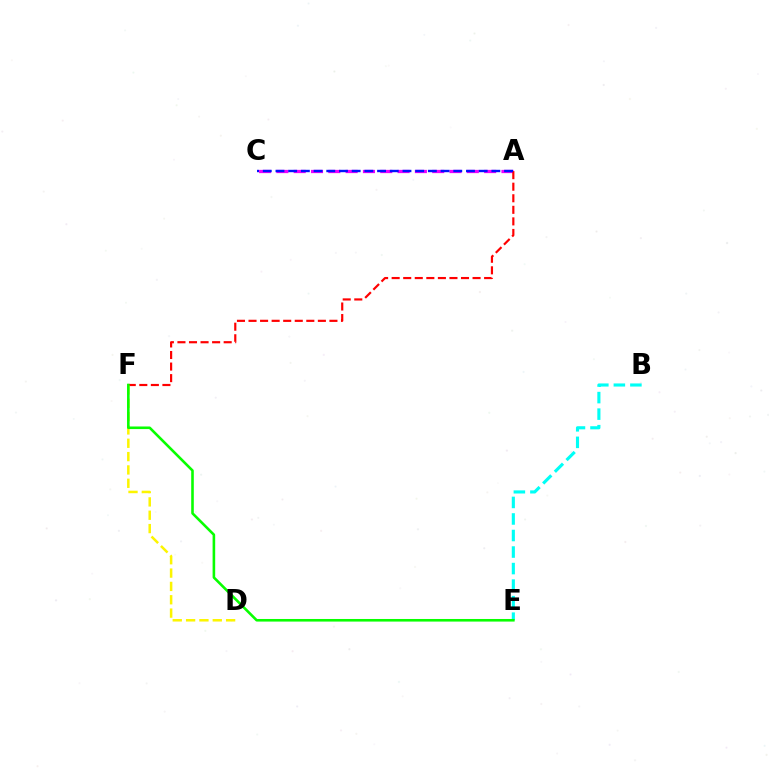{('B', 'E'): [{'color': '#00fff6', 'line_style': 'dashed', 'thickness': 2.25}], ('A', 'C'): [{'color': '#ee00ff', 'line_style': 'dashed', 'thickness': 2.35}, {'color': '#0010ff', 'line_style': 'dashed', 'thickness': 1.73}], ('A', 'F'): [{'color': '#ff0000', 'line_style': 'dashed', 'thickness': 1.57}], ('D', 'F'): [{'color': '#fcf500', 'line_style': 'dashed', 'thickness': 1.81}], ('E', 'F'): [{'color': '#08ff00', 'line_style': 'solid', 'thickness': 1.87}]}